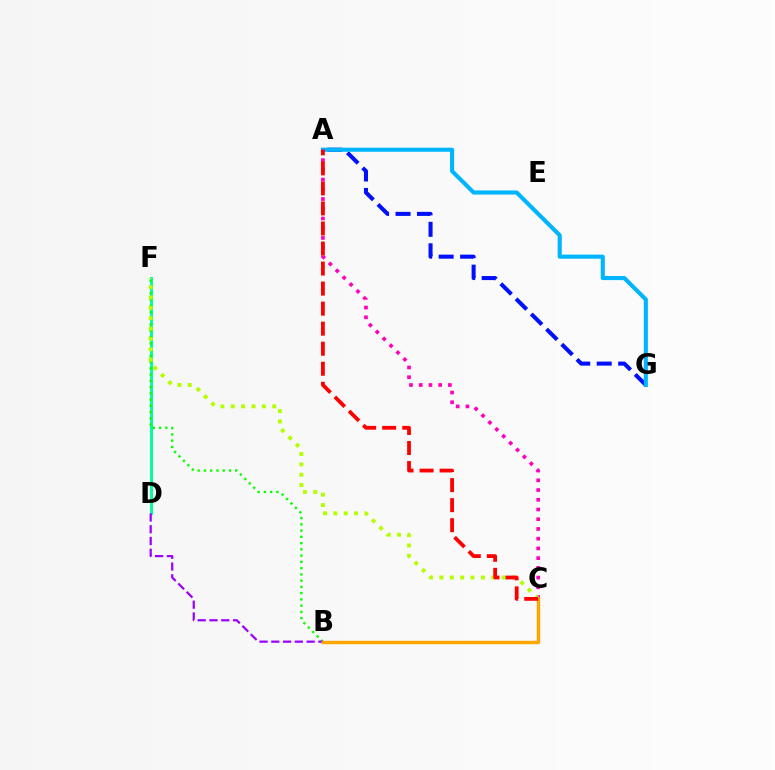{('D', 'F'): [{'color': '#00ff9d', 'line_style': 'solid', 'thickness': 2.13}], ('A', 'G'): [{'color': '#0010ff', 'line_style': 'dashed', 'thickness': 2.92}, {'color': '#00b5ff', 'line_style': 'solid', 'thickness': 2.95}], ('B', 'F'): [{'color': '#08ff00', 'line_style': 'dotted', 'thickness': 1.7}], ('A', 'C'): [{'color': '#ff00bd', 'line_style': 'dotted', 'thickness': 2.64}, {'color': '#ff0000', 'line_style': 'dashed', 'thickness': 2.72}], ('B', 'D'): [{'color': '#9b00ff', 'line_style': 'dashed', 'thickness': 1.6}], ('C', 'F'): [{'color': '#b3ff00', 'line_style': 'dotted', 'thickness': 2.82}], ('B', 'C'): [{'color': '#ffa500', 'line_style': 'solid', 'thickness': 2.44}]}